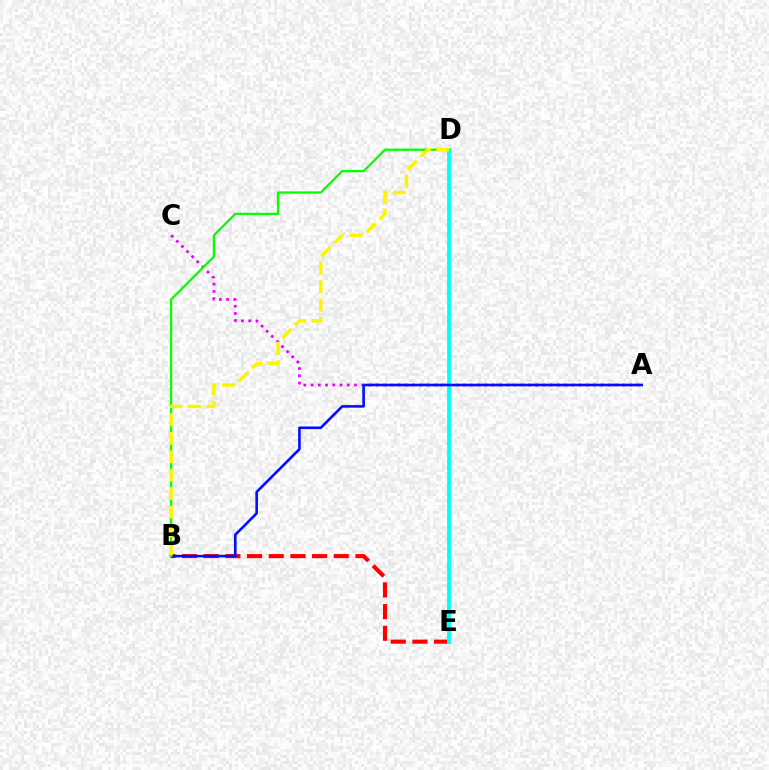{('B', 'E'): [{'color': '#ff0000', 'line_style': 'dashed', 'thickness': 2.94}], ('A', 'C'): [{'color': '#ee00ff', 'line_style': 'dotted', 'thickness': 1.97}], ('D', 'E'): [{'color': '#00fff6', 'line_style': 'solid', 'thickness': 2.72}], ('A', 'B'): [{'color': '#0010ff', 'line_style': 'solid', 'thickness': 1.88}], ('B', 'D'): [{'color': '#08ff00', 'line_style': 'solid', 'thickness': 1.63}, {'color': '#fcf500', 'line_style': 'dashed', 'thickness': 2.5}]}